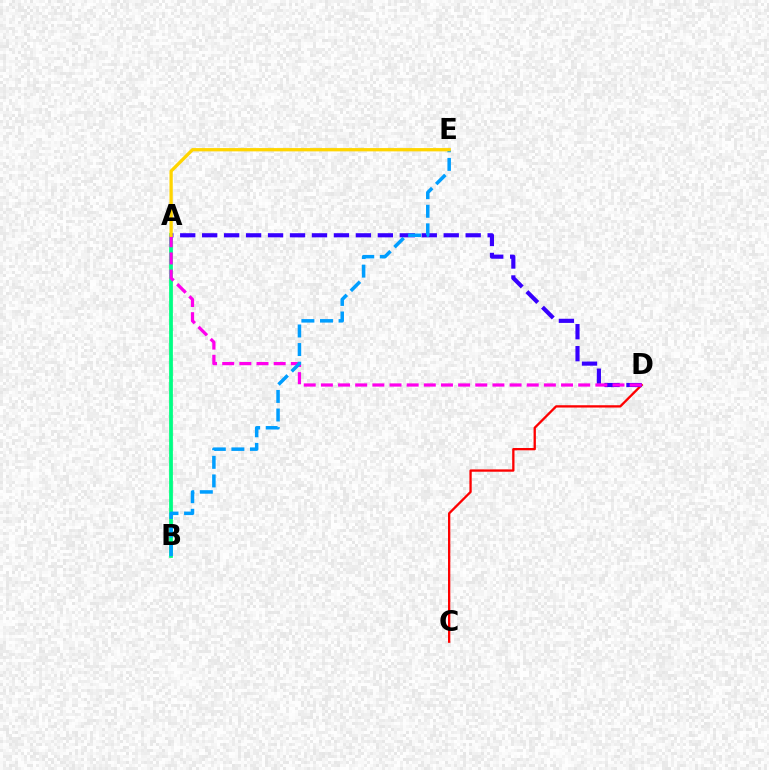{('C', 'D'): [{'color': '#ff0000', 'line_style': 'solid', 'thickness': 1.67}], ('A', 'B'): [{'color': '#4fff00', 'line_style': 'solid', 'thickness': 1.75}, {'color': '#00ff86', 'line_style': 'solid', 'thickness': 2.67}], ('A', 'D'): [{'color': '#3700ff', 'line_style': 'dashed', 'thickness': 2.98}, {'color': '#ff00ed', 'line_style': 'dashed', 'thickness': 2.33}], ('B', 'E'): [{'color': '#009eff', 'line_style': 'dashed', 'thickness': 2.52}], ('A', 'E'): [{'color': '#ffd500', 'line_style': 'solid', 'thickness': 2.37}]}